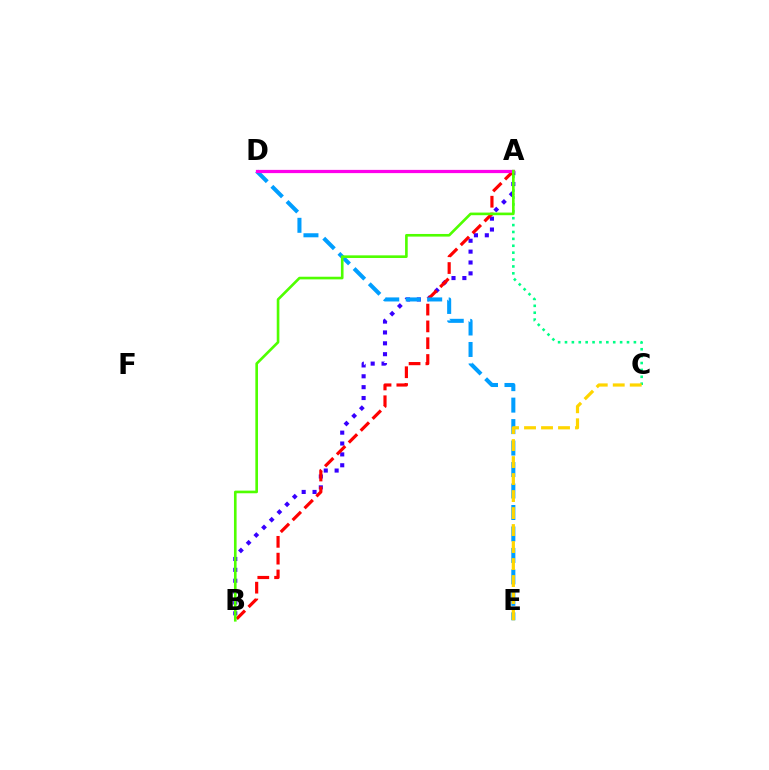{('A', 'B'): [{'color': '#3700ff', 'line_style': 'dotted', 'thickness': 2.95}, {'color': '#ff0000', 'line_style': 'dashed', 'thickness': 2.28}, {'color': '#4fff00', 'line_style': 'solid', 'thickness': 1.9}], ('A', 'C'): [{'color': '#00ff86', 'line_style': 'dotted', 'thickness': 1.87}], ('D', 'E'): [{'color': '#009eff', 'line_style': 'dashed', 'thickness': 2.92}], ('A', 'D'): [{'color': '#ff00ed', 'line_style': 'solid', 'thickness': 2.33}], ('C', 'E'): [{'color': '#ffd500', 'line_style': 'dashed', 'thickness': 2.31}]}